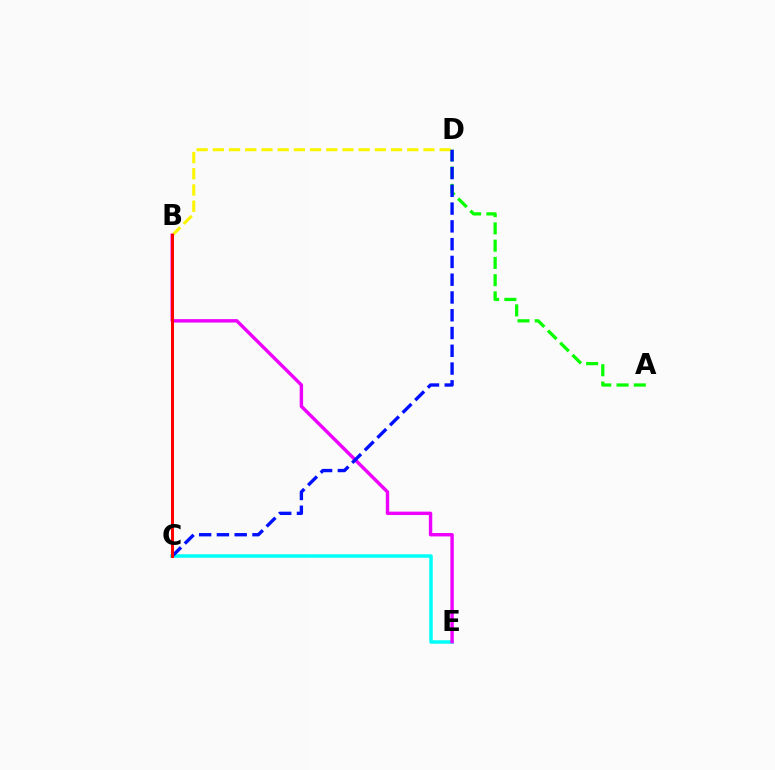{('C', 'E'): [{'color': '#00fff6', 'line_style': 'solid', 'thickness': 2.52}], ('A', 'D'): [{'color': '#08ff00', 'line_style': 'dashed', 'thickness': 2.34}], ('B', 'D'): [{'color': '#fcf500', 'line_style': 'dashed', 'thickness': 2.2}], ('B', 'E'): [{'color': '#ee00ff', 'line_style': 'solid', 'thickness': 2.45}], ('C', 'D'): [{'color': '#0010ff', 'line_style': 'dashed', 'thickness': 2.41}], ('B', 'C'): [{'color': '#ff0000', 'line_style': 'solid', 'thickness': 2.17}]}